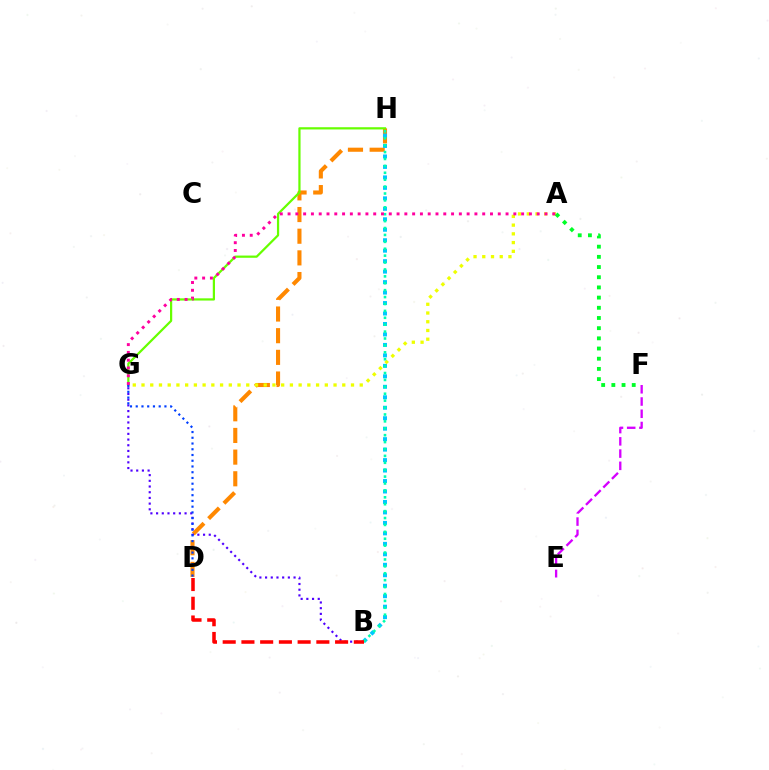{('D', 'H'): [{'color': '#ff8800', 'line_style': 'dashed', 'thickness': 2.94}], ('B', 'H'): [{'color': '#00c7ff', 'line_style': 'dotted', 'thickness': 2.84}, {'color': '#00ffaf', 'line_style': 'dotted', 'thickness': 1.88}], ('G', 'H'): [{'color': '#66ff00', 'line_style': 'solid', 'thickness': 1.6}], ('A', 'G'): [{'color': '#eeff00', 'line_style': 'dotted', 'thickness': 2.37}, {'color': '#ff00a0', 'line_style': 'dotted', 'thickness': 2.12}], ('B', 'G'): [{'color': '#4f00ff', 'line_style': 'dotted', 'thickness': 1.55}], ('E', 'F'): [{'color': '#d600ff', 'line_style': 'dashed', 'thickness': 1.66}], ('D', 'G'): [{'color': '#003fff', 'line_style': 'dotted', 'thickness': 1.56}], ('A', 'F'): [{'color': '#00ff27', 'line_style': 'dotted', 'thickness': 2.77}], ('B', 'D'): [{'color': '#ff0000', 'line_style': 'dashed', 'thickness': 2.54}]}